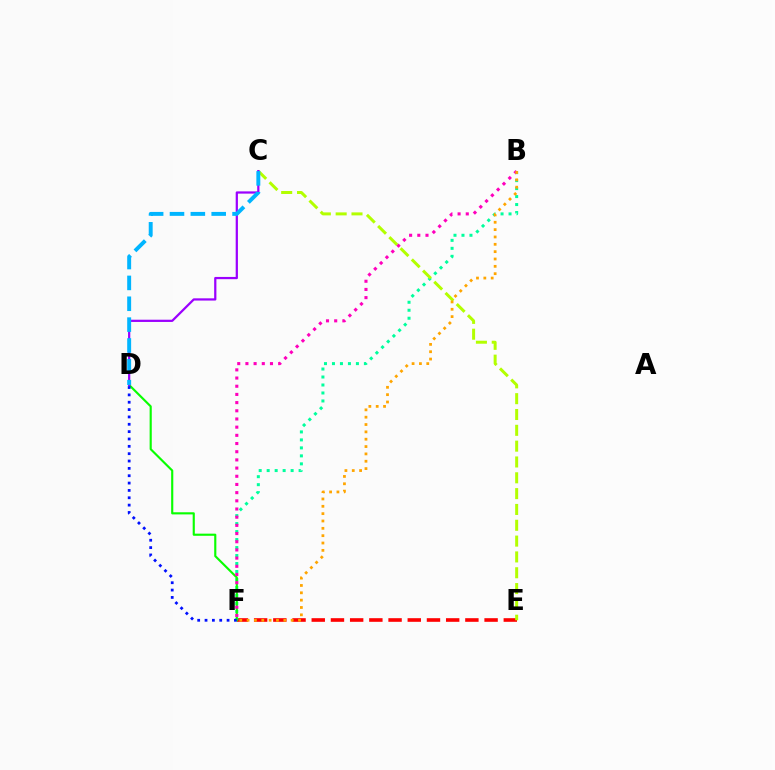{('E', 'F'): [{'color': '#ff0000', 'line_style': 'dashed', 'thickness': 2.61}], ('B', 'F'): [{'color': '#00ff9d', 'line_style': 'dotted', 'thickness': 2.17}, {'color': '#ff00bd', 'line_style': 'dotted', 'thickness': 2.22}, {'color': '#ffa500', 'line_style': 'dotted', 'thickness': 2.0}], ('D', 'F'): [{'color': '#08ff00', 'line_style': 'solid', 'thickness': 1.54}, {'color': '#0010ff', 'line_style': 'dotted', 'thickness': 2.0}], ('C', 'E'): [{'color': '#b3ff00', 'line_style': 'dashed', 'thickness': 2.15}], ('C', 'D'): [{'color': '#9b00ff', 'line_style': 'solid', 'thickness': 1.61}, {'color': '#00b5ff', 'line_style': 'dashed', 'thickness': 2.83}]}